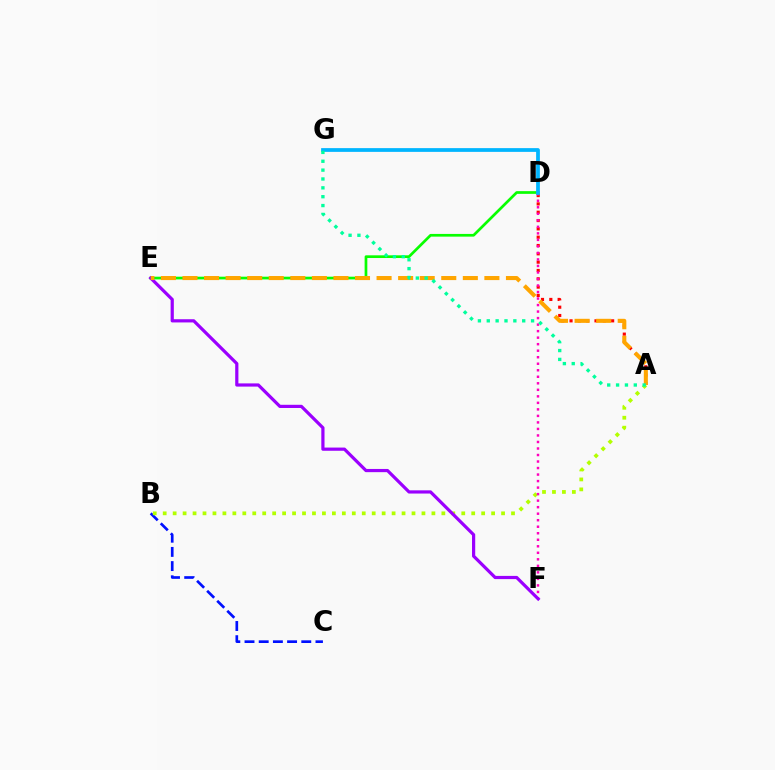{('A', 'D'): [{'color': '#ff0000', 'line_style': 'dotted', 'thickness': 2.26}], ('B', 'C'): [{'color': '#0010ff', 'line_style': 'dashed', 'thickness': 1.93}], ('A', 'B'): [{'color': '#b3ff00', 'line_style': 'dotted', 'thickness': 2.7}], ('D', 'E'): [{'color': '#08ff00', 'line_style': 'solid', 'thickness': 1.95}], ('D', 'F'): [{'color': '#ff00bd', 'line_style': 'dotted', 'thickness': 1.77}], ('E', 'F'): [{'color': '#9b00ff', 'line_style': 'solid', 'thickness': 2.31}], ('A', 'E'): [{'color': '#ffa500', 'line_style': 'dashed', 'thickness': 2.93}], ('D', 'G'): [{'color': '#00b5ff', 'line_style': 'solid', 'thickness': 2.69}], ('A', 'G'): [{'color': '#00ff9d', 'line_style': 'dotted', 'thickness': 2.41}]}